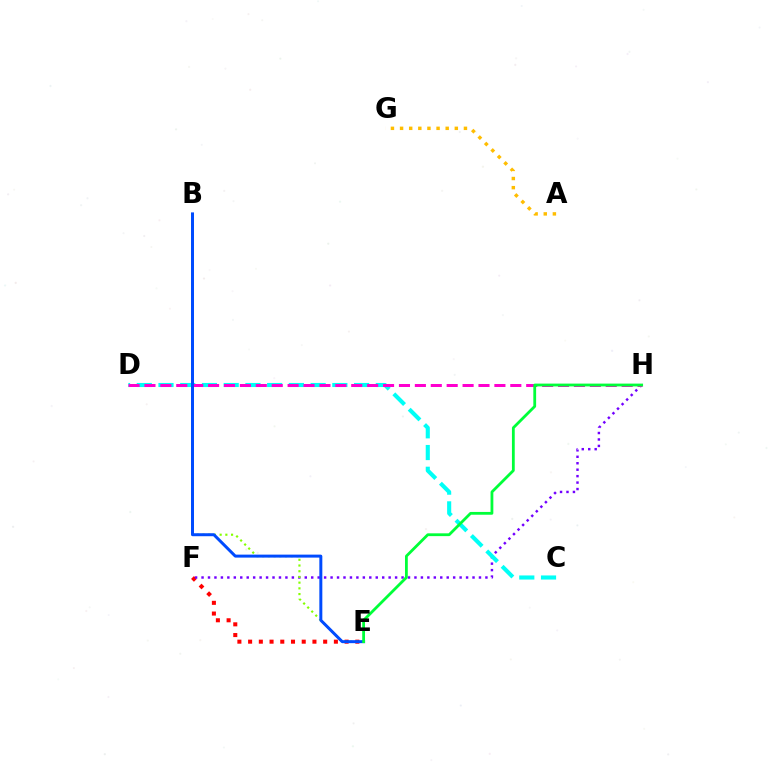{('E', 'F'): [{'color': '#ff0000', 'line_style': 'dotted', 'thickness': 2.91}], ('F', 'H'): [{'color': '#7200ff', 'line_style': 'dotted', 'thickness': 1.75}], ('B', 'E'): [{'color': '#84ff00', 'line_style': 'dotted', 'thickness': 1.55}, {'color': '#004bff', 'line_style': 'solid', 'thickness': 2.15}], ('C', 'D'): [{'color': '#00fff6', 'line_style': 'dashed', 'thickness': 2.95}], ('A', 'G'): [{'color': '#ffbd00', 'line_style': 'dotted', 'thickness': 2.48}], ('D', 'H'): [{'color': '#ff00cf', 'line_style': 'dashed', 'thickness': 2.16}], ('E', 'H'): [{'color': '#00ff39', 'line_style': 'solid', 'thickness': 2.01}]}